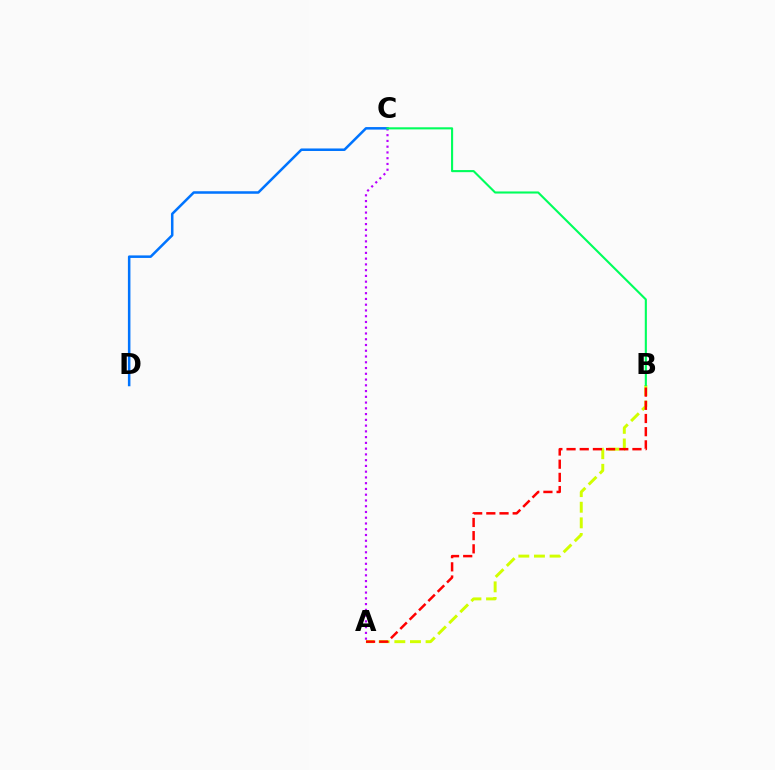{('A', 'B'): [{'color': '#d1ff00', 'line_style': 'dashed', 'thickness': 2.12}, {'color': '#ff0000', 'line_style': 'dashed', 'thickness': 1.79}], ('A', 'C'): [{'color': '#b900ff', 'line_style': 'dotted', 'thickness': 1.56}], ('C', 'D'): [{'color': '#0074ff', 'line_style': 'solid', 'thickness': 1.82}], ('B', 'C'): [{'color': '#00ff5c', 'line_style': 'solid', 'thickness': 1.51}]}